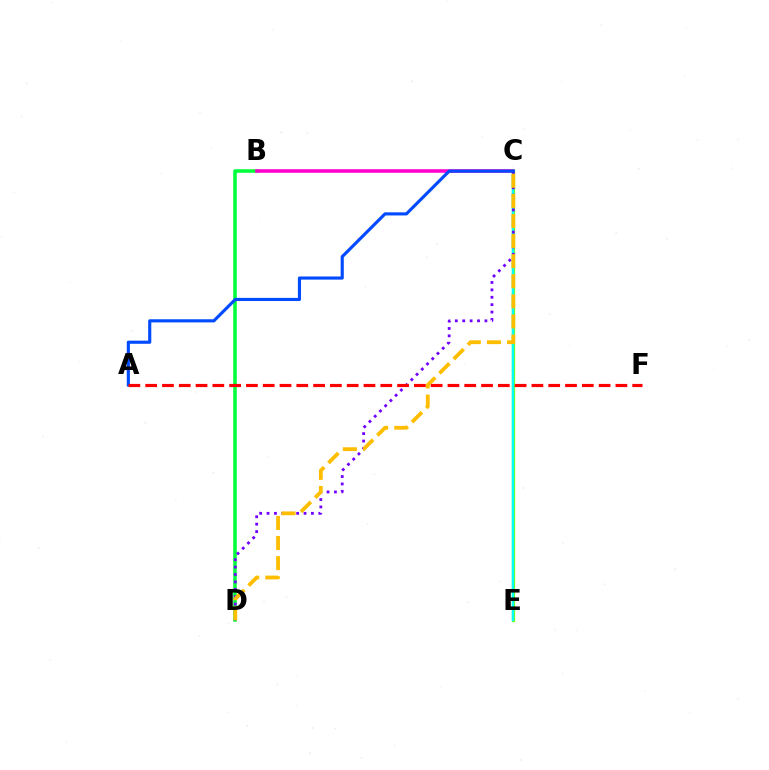{('B', 'D'): [{'color': '#00ff39', 'line_style': 'solid', 'thickness': 2.55}], ('B', 'C'): [{'color': '#ff00cf', 'line_style': 'solid', 'thickness': 2.57}], ('C', 'E'): [{'color': '#84ff00', 'line_style': 'solid', 'thickness': 2.34}, {'color': '#00fff6', 'line_style': 'solid', 'thickness': 1.79}], ('C', 'D'): [{'color': '#7200ff', 'line_style': 'dotted', 'thickness': 2.01}, {'color': '#ffbd00', 'line_style': 'dashed', 'thickness': 2.73}], ('A', 'C'): [{'color': '#004bff', 'line_style': 'solid', 'thickness': 2.26}], ('A', 'F'): [{'color': '#ff0000', 'line_style': 'dashed', 'thickness': 2.28}]}